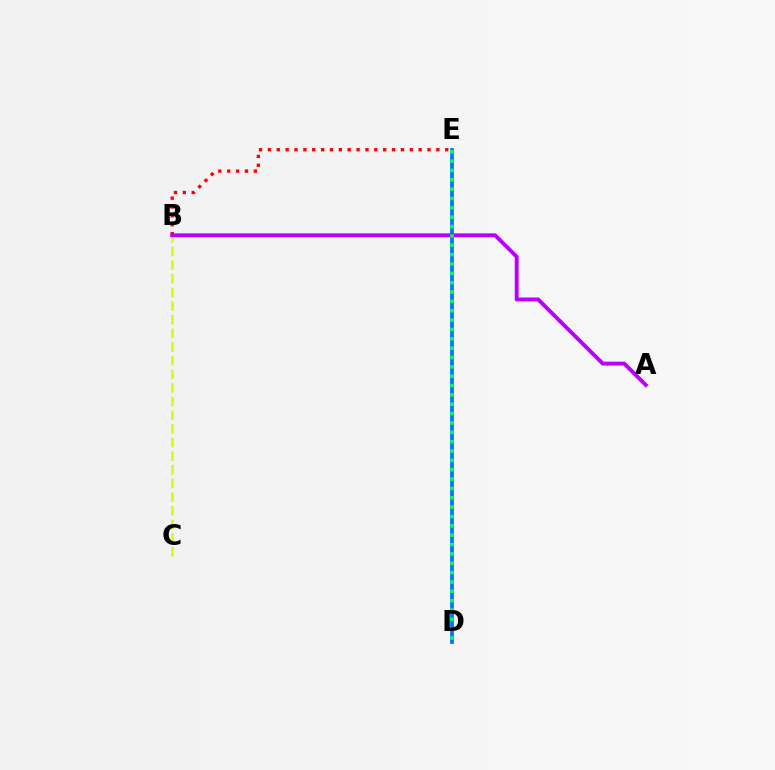{('D', 'E'): [{'color': '#0074ff', 'line_style': 'solid', 'thickness': 2.72}, {'color': '#00ff5c', 'line_style': 'dotted', 'thickness': 2.54}], ('B', 'C'): [{'color': '#d1ff00', 'line_style': 'dashed', 'thickness': 1.85}], ('B', 'E'): [{'color': '#ff0000', 'line_style': 'dotted', 'thickness': 2.41}], ('A', 'B'): [{'color': '#b900ff', 'line_style': 'solid', 'thickness': 2.81}]}